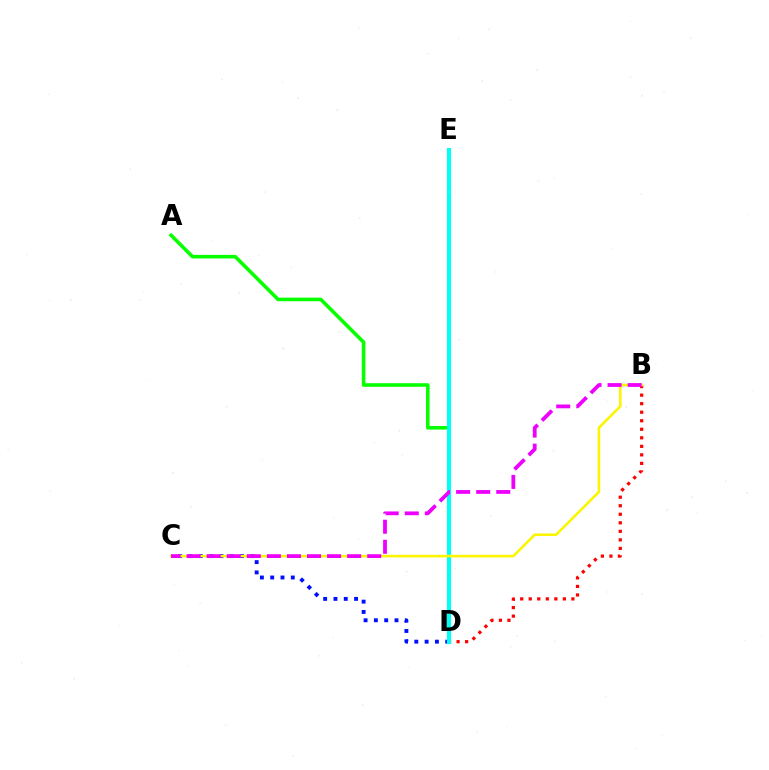{('A', 'D'): [{'color': '#08ff00', 'line_style': 'solid', 'thickness': 2.58}], ('C', 'D'): [{'color': '#0010ff', 'line_style': 'dotted', 'thickness': 2.8}], ('B', 'D'): [{'color': '#ff0000', 'line_style': 'dotted', 'thickness': 2.32}], ('D', 'E'): [{'color': '#00fff6', 'line_style': 'solid', 'thickness': 2.95}], ('B', 'C'): [{'color': '#fcf500', 'line_style': 'solid', 'thickness': 1.85}, {'color': '#ee00ff', 'line_style': 'dashed', 'thickness': 2.73}]}